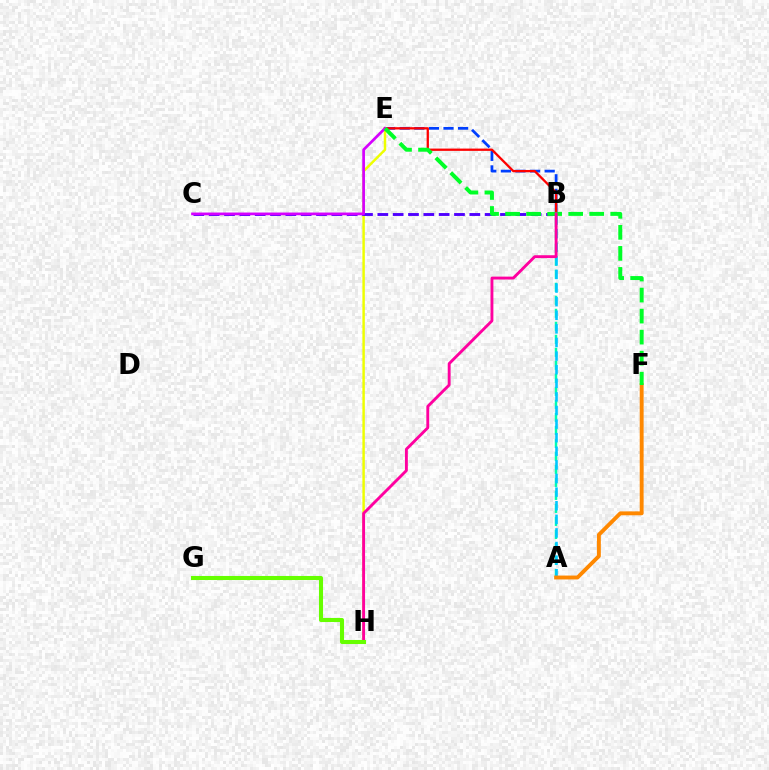{('B', 'E'): [{'color': '#003fff', 'line_style': 'dashed', 'thickness': 1.98}, {'color': '#ff0000', 'line_style': 'solid', 'thickness': 1.65}], ('E', 'H'): [{'color': '#eeff00', 'line_style': 'solid', 'thickness': 1.77}], ('A', 'B'): [{'color': '#00ffaf', 'line_style': 'dashed', 'thickness': 1.77}, {'color': '#00c7ff', 'line_style': 'dashed', 'thickness': 1.85}], ('B', 'C'): [{'color': '#4f00ff', 'line_style': 'dashed', 'thickness': 2.08}], ('A', 'F'): [{'color': '#ff8800', 'line_style': 'solid', 'thickness': 2.8}], ('C', 'E'): [{'color': '#d600ff', 'line_style': 'solid', 'thickness': 1.95}], ('E', 'F'): [{'color': '#00ff27', 'line_style': 'dashed', 'thickness': 2.86}], ('B', 'H'): [{'color': '#ff00a0', 'line_style': 'solid', 'thickness': 2.07}], ('G', 'H'): [{'color': '#66ff00', 'line_style': 'solid', 'thickness': 2.93}]}